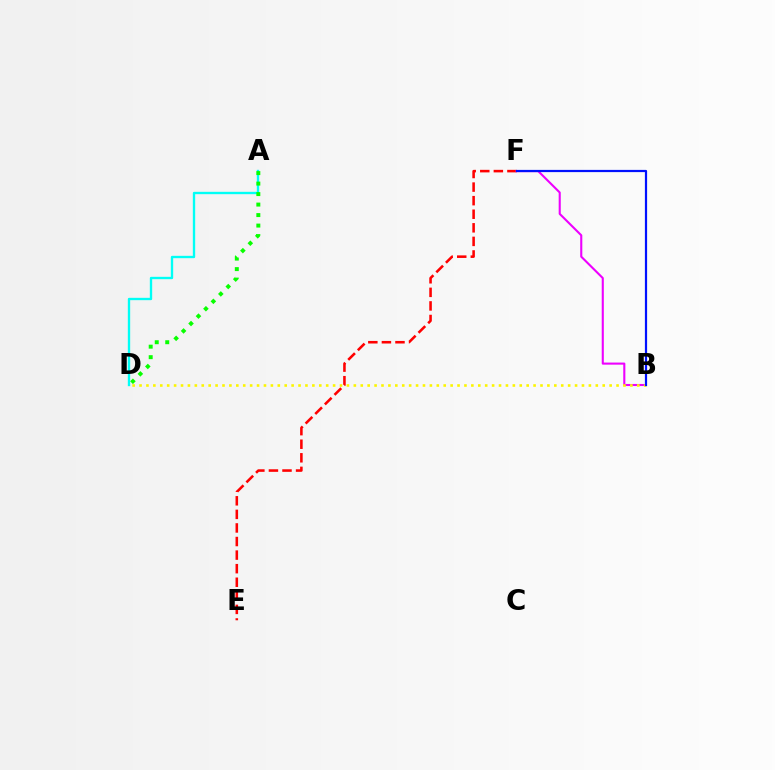{('E', 'F'): [{'color': '#ff0000', 'line_style': 'dashed', 'thickness': 1.84}], ('B', 'F'): [{'color': '#ee00ff', 'line_style': 'solid', 'thickness': 1.51}, {'color': '#0010ff', 'line_style': 'solid', 'thickness': 1.6}], ('A', 'D'): [{'color': '#00fff6', 'line_style': 'solid', 'thickness': 1.69}, {'color': '#08ff00', 'line_style': 'dotted', 'thickness': 2.85}], ('B', 'D'): [{'color': '#fcf500', 'line_style': 'dotted', 'thickness': 1.88}]}